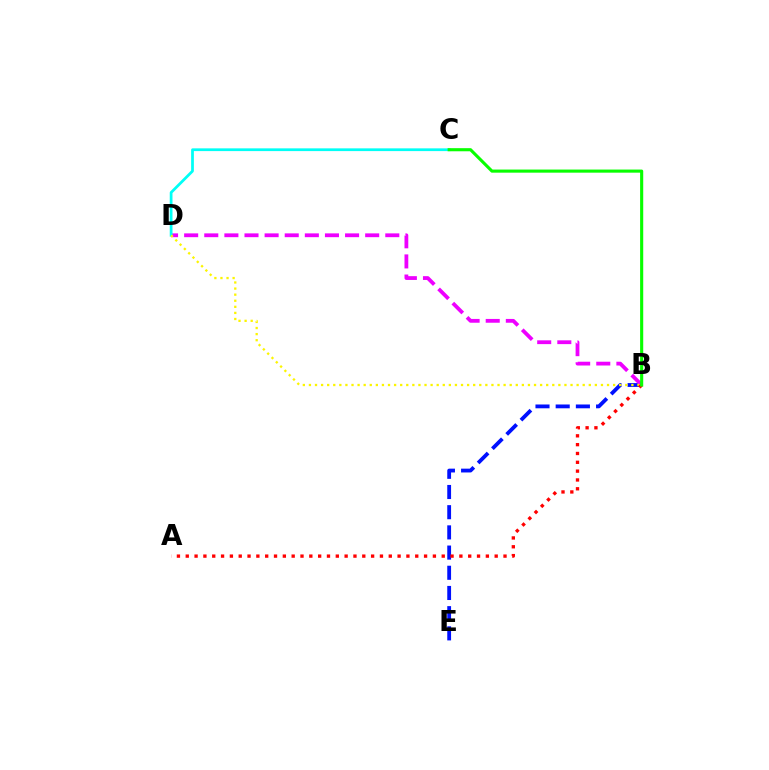{('B', 'E'): [{'color': '#0010ff', 'line_style': 'dashed', 'thickness': 2.74}], ('B', 'D'): [{'color': '#ee00ff', 'line_style': 'dashed', 'thickness': 2.73}, {'color': '#fcf500', 'line_style': 'dotted', 'thickness': 1.65}], ('C', 'D'): [{'color': '#00fff6', 'line_style': 'solid', 'thickness': 1.98}], ('A', 'B'): [{'color': '#ff0000', 'line_style': 'dotted', 'thickness': 2.4}], ('B', 'C'): [{'color': '#08ff00', 'line_style': 'solid', 'thickness': 2.24}]}